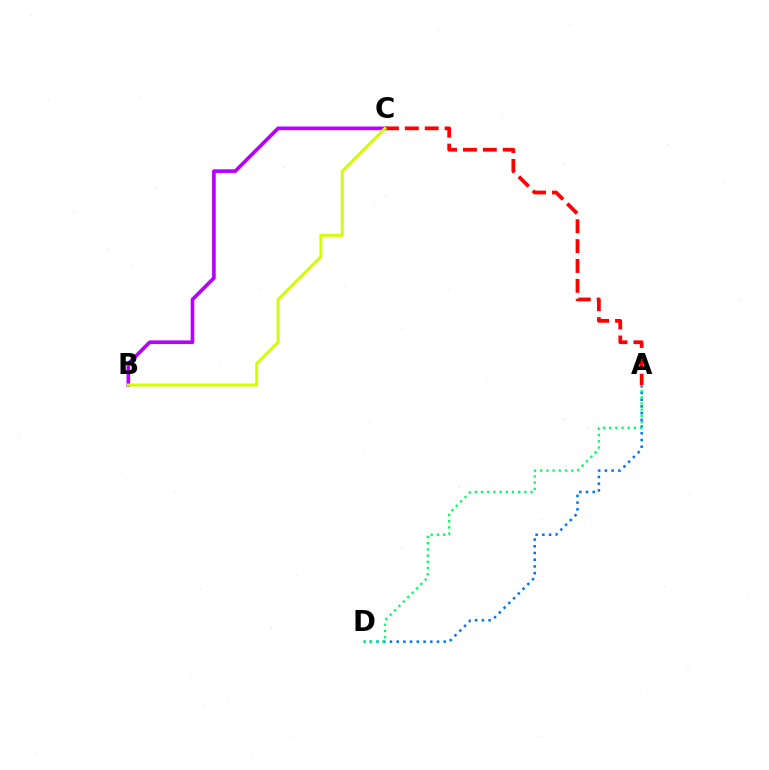{('A', 'D'): [{'color': '#0074ff', 'line_style': 'dotted', 'thickness': 1.83}, {'color': '#00ff5c', 'line_style': 'dotted', 'thickness': 1.68}], ('B', 'C'): [{'color': '#b900ff', 'line_style': 'solid', 'thickness': 2.63}, {'color': '#d1ff00', 'line_style': 'solid', 'thickness': 2.12}], ('A', 'C'): [{'color': '#ff0000', 'line_style': 'dashed', 'thickness': 2.7}]}